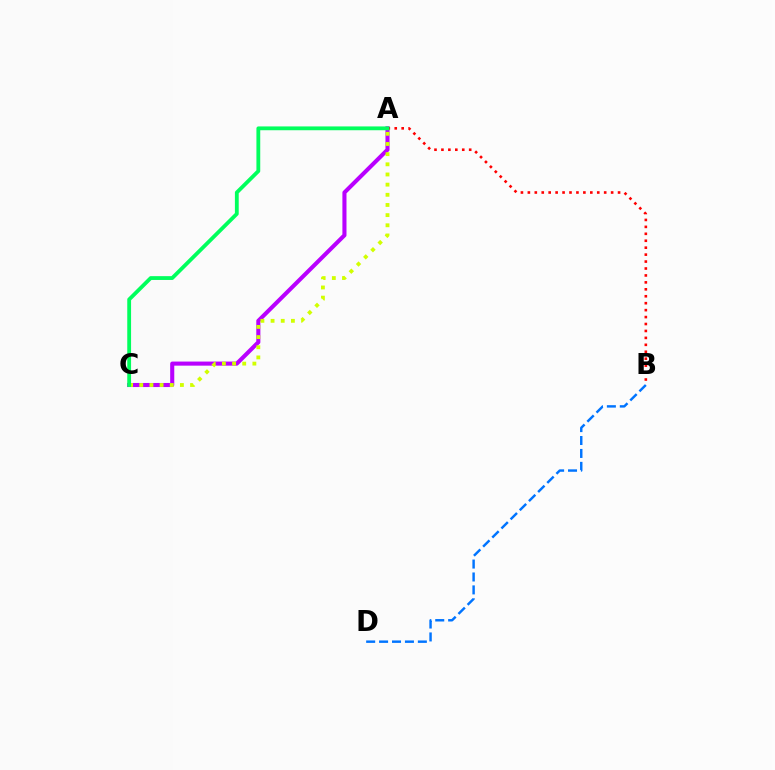{('A', 'C'): [{'color': '#b900ff', 'line_style': 'solid', 'thickness': 2.94}, {'color': '#d1ff00', 'line_style': 'dotted', 'thickness': 2.76}, {'color': '#00ff5c', 'line_style': 'solid', 'thickness': 2.75}], ('A', 'B'): [{'color': '#ff0000', 'line_style': 'dotted', 'thickness': 1.89}], ('B', 'D'): [{'color': '#0074ff', 'line_style': 'dashed', 'thickness': 1.76}]}